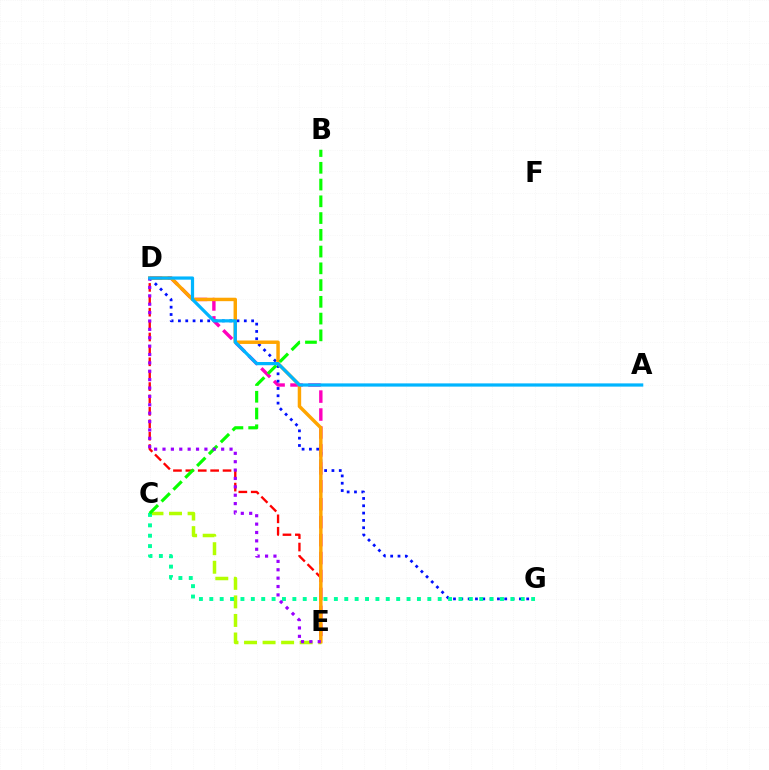{('D', 'E'): [{'color': '#ff00bd', 'line_style': 'dashed', 'thickness': 2.44}, {'color': '#ff0000', 'line_style': 'dashed', 'thickness': 1.68}, {'color': '#ffa500', 'line_style': 'solid', 'thickness': 2.48}, {'color': '#9b00ff', 'line_style': 'dotted', 'thickness': 2.28}], ('D', 'G'): [{'color': '#0010ff', 'line_style': 'dotted', 'thickness': 1.99}], ('C', 'E'): [{'color': '#b3ff00', 'line_style': 'dashed', 'thickness': 2.52}], ('C', 'G'): [{'color': '#00ff9d', 'line_style': 'dotted', 'thickness': 2.82}], ('B', 'C'): [{'color': '#08ff00', 'line_style': 'dashed', 'thickness': 2.28}], ('A', 'D'): [{'color': '#00b5ff', 'line_style': 'solid', 'thickness': 2.32}]}